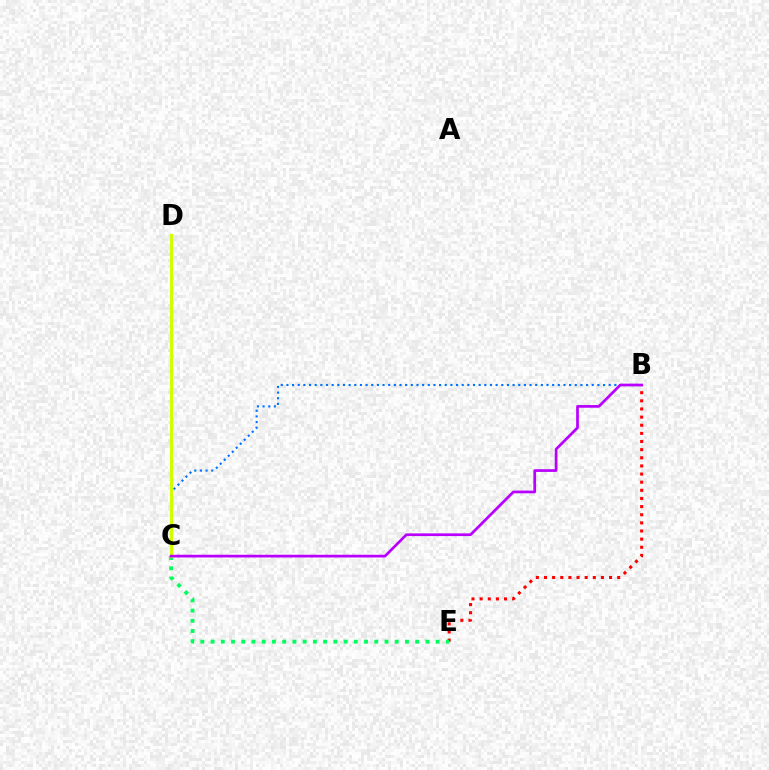{('B', 'E'): [{'color': '#ff0000', 'line_style': 'dotted', 'thickness': 2.21}], ('B', 'C'): [{'color': '#0074ff', 'line_style': 'dotted', 'thickness': 1.54}, {'color': '#b900ff', 'line_style': 'solid', 'thickness': 1.96}], ('C', 'E'): [{'color': '#00ff5c', 'line_style': 'dotted', 'thickness': 2.78}], ('C', 'D'): [{'color': '#d1ff00', 'line_style': 'solid', 'thickness': 2.26}]}